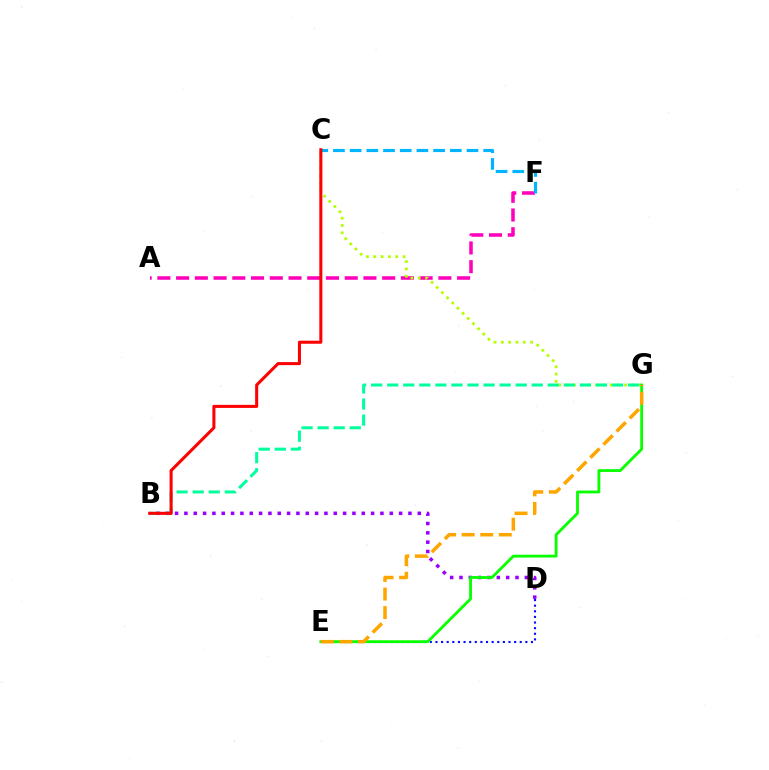{('A', 'F'): [{'color': '#ff00bd', 'line_style': 'dashed', 'thickness': 2.54}], ('C', 'G'): [{'color': '#b3ff00', 'line_style': 'dotted', 'thickness': 1.99}], ('B', 'D'): [{'color': '#9b00ff', 'line_style': 'dotted', 'thickness': 2.54}], ('D', 'E'): [{'color': '#0010ff', 'line_style': 'dotted', 'thickness': 1.53}], ('E', 'G'): [{'color': '#08ff00', 'line_style': 'solid', 'thickness': 2.03}, {'color': '#ffa500', 'line_style': 'dashed', 'thickness': 2.52}], ('B', 'G'): [{'color': '#00ff9d', 'line_style': 'dashed', 'thickness': 2.18}], ('C', 'F'): [{'color': '#00b5ff', 'line_style': 'dashed', 'thickness': 2.27}], ('B', 'C'): [{'color': '#ff0000', 'line_style': 'solid', 'thickness': 2.19}]}